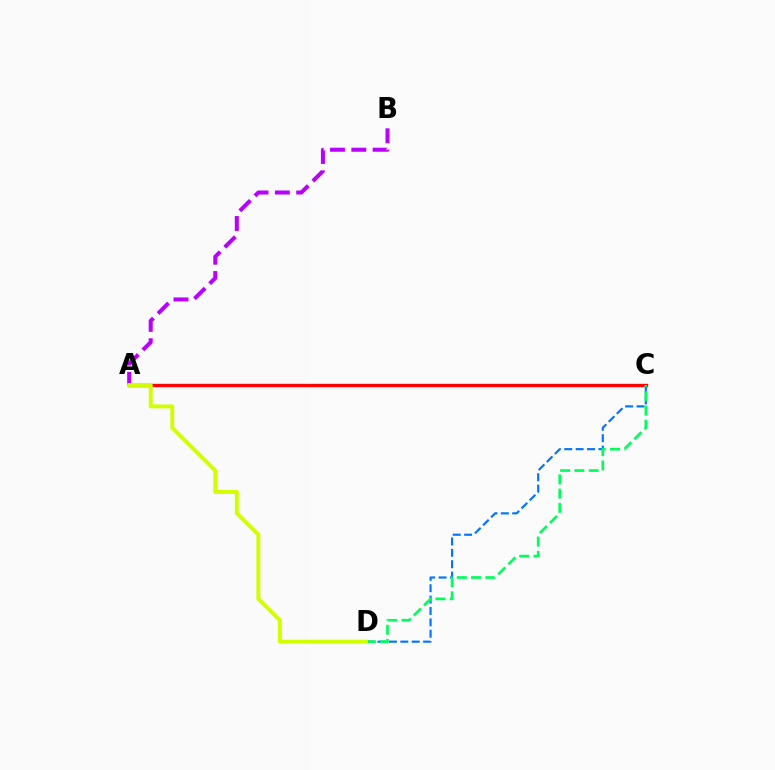{('A', 'C'): [{'color': '#ff0000', 'line_style': 'solid', 'thickness': 2.42}], ('C', 'D'): [{'color': '#0074ff', 'line_style': 'dashed', 'thickness': 1.55}, {'color': '#00ff5c', 'line_style': 'dashed', 'thickness': 1.93}], ('A', 'B'): [{'color': '#b900ff', 'line_style': 'dashed', 'thickness': 2.9}], ('A', 'D'): [{'color': '#d1ff00', 'line_style': 'solid', 'thickness': 2.82}]}